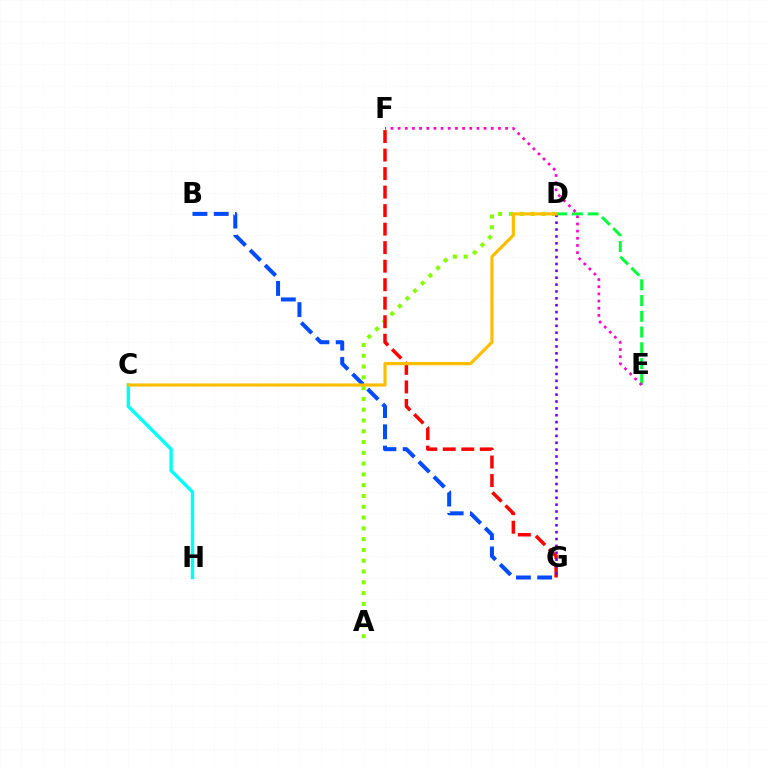{('A', 'D'): [{'color': '#84ff00', 'line_style': 'dotted', 'thickness': 2.93}], ('B', 'G'): [{'color': '#004bff', 'line_style': 'dashed', 'thickness': 2.89}], ('D', 'E'): [{'color': '#00ff39', 'line_style': 'dashed', 'thickness': 2.14}], ('E', 'F'): [{'color': '#ff00cf', 'line_style': 'dotted', 'thickness': 1.95}], ('F', 'G'): [{'color': '#ff0000', 'line_style': 'dashed', 'thickness': 2.52}], ('C', 'H'): [{'color': '#00fff6', 'line_style': 'solid', 'thickness': 2.44}], ('D', 'G'): [{'color': '#7200ff', 'line_style': 'dotted', 'thickness': 1.87}], ('C', 'D'): [{'color': '#ffbd00', 'line_style': 'solid', 'thickness': 2.28}]}